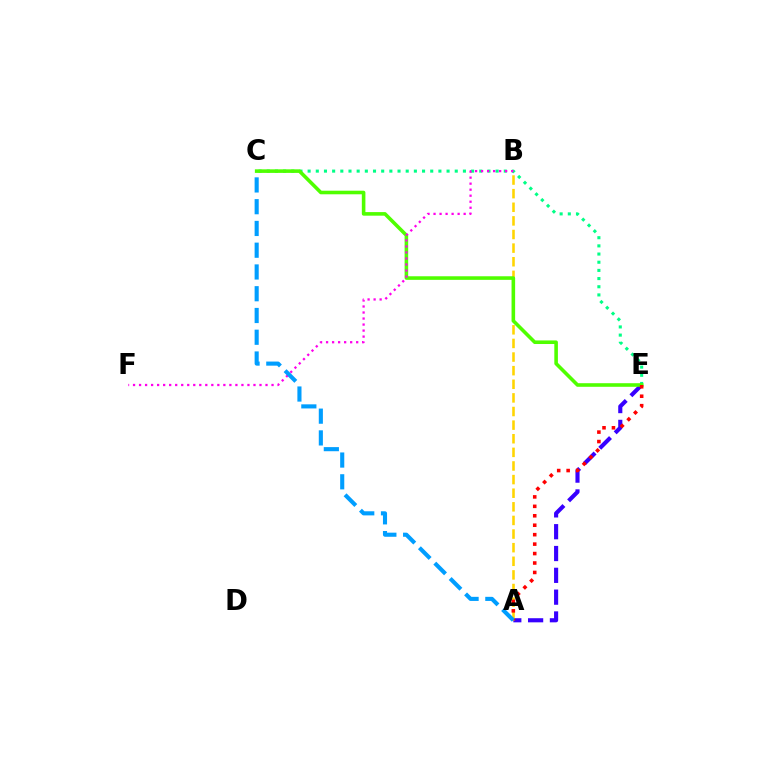{('C', 'E'): [{'color': '#00ff86', 'line_style': 'dotted', 'thickness': 2.22}, {'color': '#4fff00', 'line_style': 'solid', 'thickness': 2.58}], ('A', 'E'): [{'color': '#3700ff', 'line_style': 'dashed', 'thickness': 2.96}, {'color': '#ff0000', 'line_style': 'dotted', 'thickness': 2.57}], ('A', 'B'): [{'color': '#ffd500', 'line_style': 'dashed', 'thickness': 1.85}], ('B', 'F'): [{'color': '#ff00ed', 'line_style': 'dotted', 'thickness': 1.64}], ('A', 'C'): [{'color': '#009eff', 'line_style': 'dashed', 'thickness': 2.96}]}